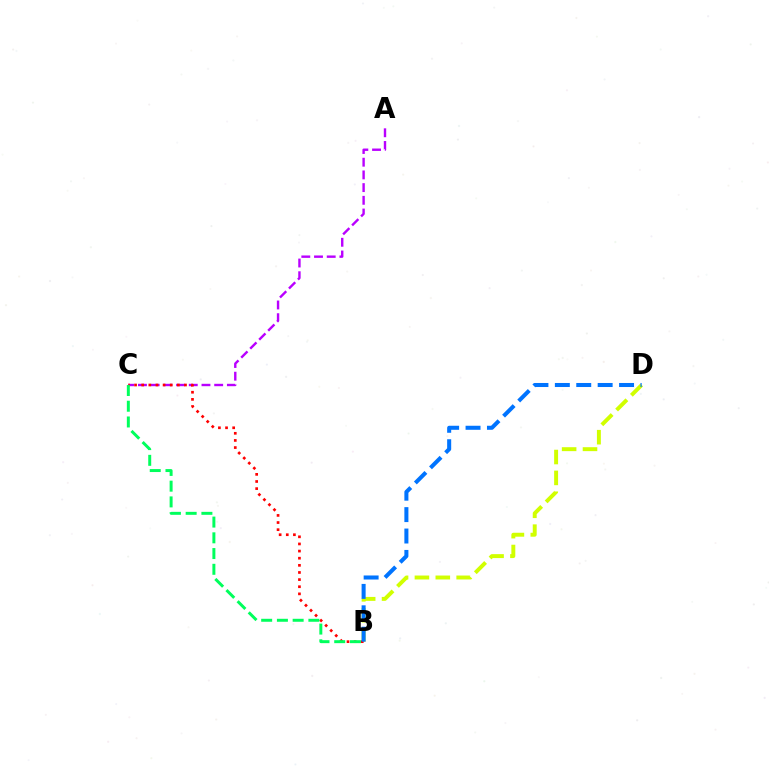{('B', 'D'): [{'color': '#d1ff00', 'line_style': 'dashed', 'thickness': 2.84}, {'color': '#0074ff', 'line_style': 'dashed', 'thickness': 2.91}], ('A', 'C'): [{'color': '#b900ff', 'line_style': 'dashed', 'thickness': 1.73}], ('B', 'C'): [{'color': '#ff0000', 'line_style': 'dotted', 'thickness': 1.94}, {'color': '#00ff5c', 'line_style': 'dashed', 'thickness': 2.14}]}